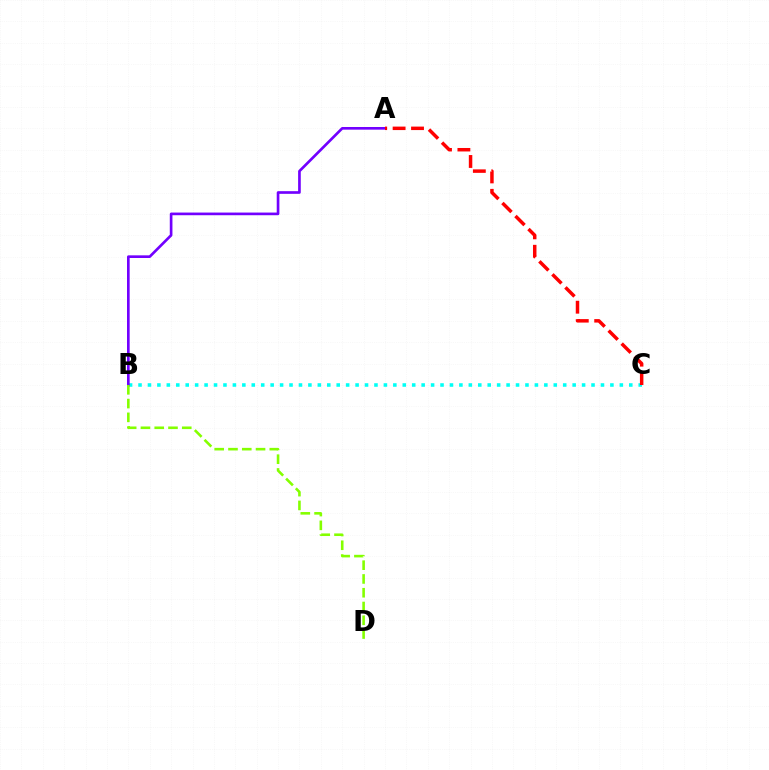{('B', 'C'): [{'color': '#00fff6', 'line_style': 'dotted', 'thickness': 2.56}], ('A', 'B'): [{'color': '#7200ff', 'line_style': 'solid', 'thickness': 1.92}], ('B', 'D'): [{'color': '#84ff00', 'line_style': 'dashed', 'thickness': 1.87}], ('A', 'C'): [{'color': '#ff0000', 'line_style': 'dashed', 'thickness': 2.5}]}